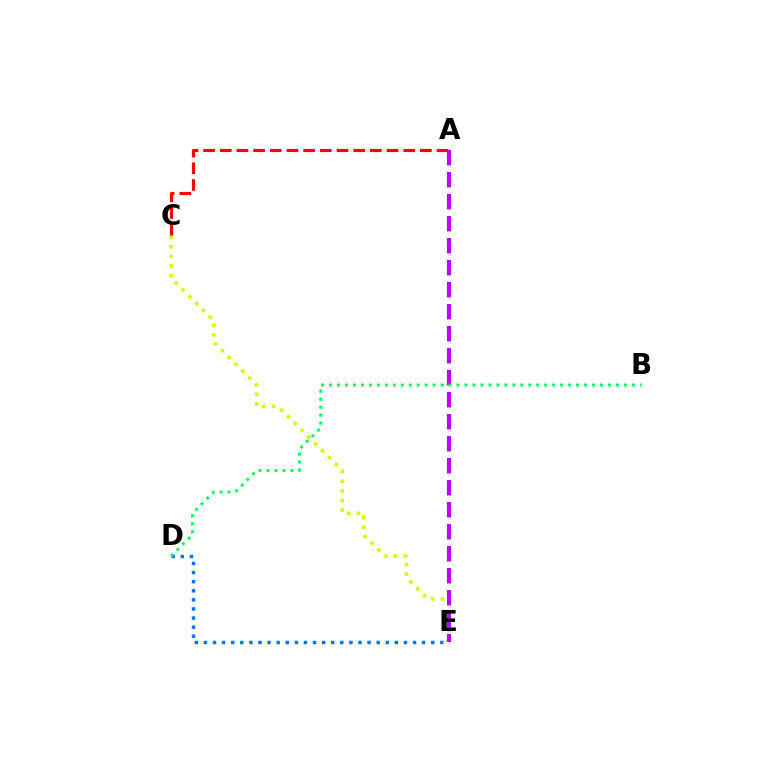{('C', 'E'): [{'color': '#d1ff00', 'line_style': 'dotted', 'thickness': 2.62}], ('A', 'C'): [{'color': '#ff0000', 'line_style': 'dashed', 'thickness': 2.27}], ('A', 'E'): [{'color': '#b900ff', 'line_style': 'dashed', 'thickness': 2.99}], ('D', 'E'): [{'color': '#0074ff', 'line_style': 'dotted', 'thickness': 2.47}], ('B', 'D'): [{'color': '#00ff5c', 'line_style': 'dotted', 'thickness': 2.17}]}